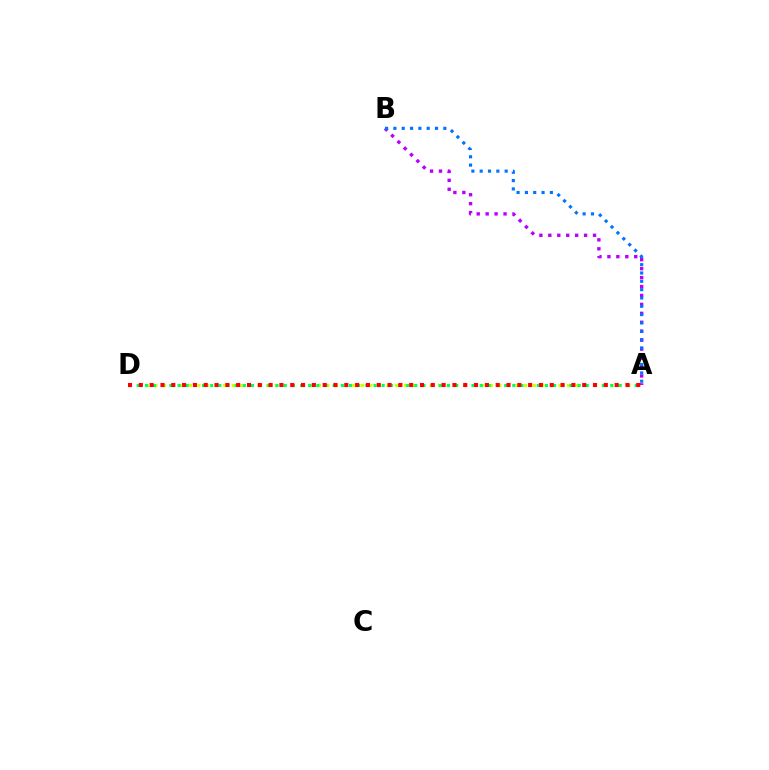{('A', 'D'): [{'color': '#d1ff00', 'line_style': 'dotted', 'thickness': 2.34}, {'color': '#00ff5c', 'line_style': 'dotted', 'thickness': 2.22}, {'color': '#ff0000', 'line_style': 'dotted', 'thickness': 2.94}], ('A', 'B'): [{'color': '#b900ff', 'line_style': 'dotted', 'thickness': 2.43}, {'color': '#0074ff', 'line_style': 'dotted', 'thickness': 2.26}]}